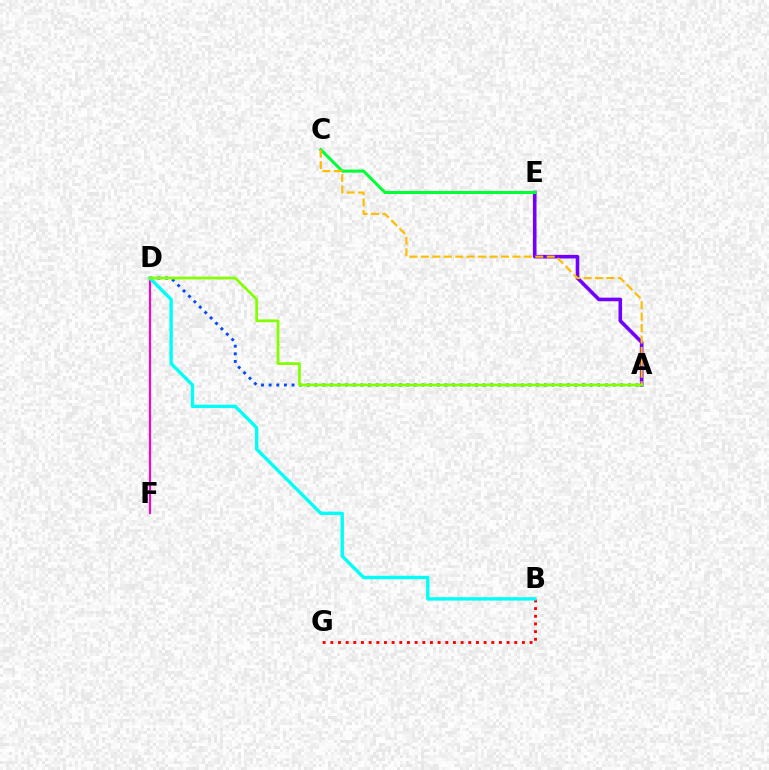{('A', 'D'): [{'color': '#004bff', 'line_style': 'dotted', 'thickness': 2.08}, {'color': '#84ff00', 'line_style': 'solid', 'thickness': 2.0}], ('D', 'F'): [{'color': '#ff00cf', 'line_style': 'solid', 'thickness': 1.55}], ('A', 'E'): [{'color': '#7200ff', 'line_style': 'solid', 'thickness': 2.59}], ('B', 'G'): [{'color': '#ff0000', 'line_style': 'dotted', 'thickness': 2.08}], ('B', 'D'): [{'color': '#00fff6', 'line_style': 'solid', 'thickness': 2.43}], ('C', 'E'): [{'color': '#00ff39', 'line_style': 'solid', 'thickness': 2.21}], ('A', 'C'): [{'color': '#ffbd00', 'line_style': 'dashed', 'thickness': 1.55}]}